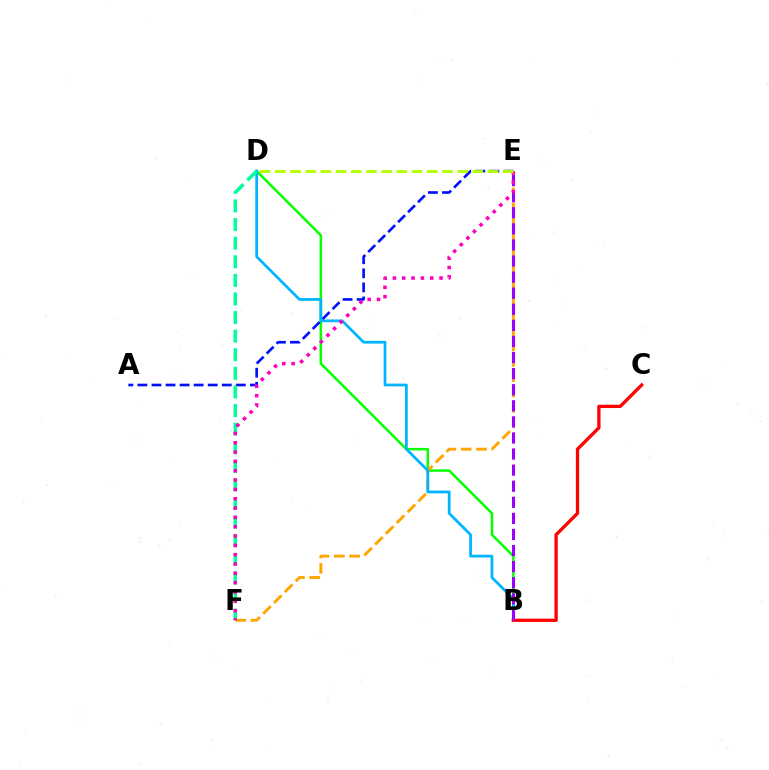{('B', 'D'): [{'color': '#08ff00', 'line_style': 'solid', 'thickness': 1.81}, {'color': '#00b5ff', 'line_style': 'solid', 'thickness': 1.98}], ('E', 'F'): [{'color': '#ffa500', 'line_style': 'dashed', 'thickness': 2.08}, {'color': '#ff00bd', 'line_style': 'dotted', 'thickness': 2.53}], ('B', 'C'): [{'color': '#ff0000', 'line_style': 'solid', 'thickness': 2.37}], ('B', 'E'): [{'color': '#9b00ff', 'line_style': 'dashed', 'thickness': 2.18}], ('A', 'E'): [{'color': '#0010ff', 'line_style': 'dashed', 'thickness': 1.91}], ('D', 'F'): [{'color': '#00ff9d', 'line_style': 'dashed', 'thickness': 2.53}], ('D', 'E'): [{'color': '#b3ff00', 'line_style': 'dashed', 'thickness': 2.06}]}